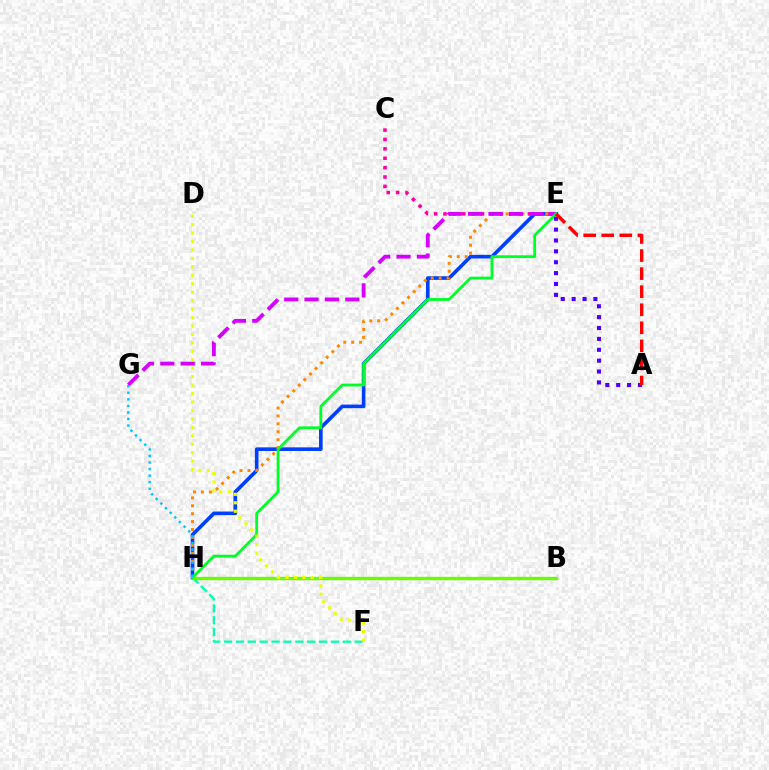{('E', 'H'): [{'color': '#003fff', 'line_style': 'solid', 'thickness': 2.62}, {'color': '#ff8800', 'line_style': 'dotted', 'thickness': 2.15}, {'color': '#00ff27', 'line_style': 'solid', 'thickness': 2.01}], ('C', 'E'): [{'color': '#ff00a0', 'line_style': 'dotted', 'thickness': 2.55}], ('F', 'H'): [{'color': '#00ffaf', 'line_style': 'dashed', 'thickness': 1.61}], ('B', 'H'): [{'color': '#66ff00', 'line_style': 'solid', 'thickness': 2.41}], ('E', 'G'): [{'color': '#d600ff', 'line_style': 'dashed', 'thickness': 2.77}], ('G', 'H'): [{'color': '#00c7ff', 'line_style': 'dotted', 'thickness': 1.78}], ('D', 'F'): [{'color': '#eeff00', 'line_style': 'dotted', 'thickness': 2.29}], ('A', 'E'): [{'color': '#4f00ff', 'line_style': 'dotted', 'thickness': 2.96}, {'color': '#ff0000', 'line_style': 'dashed', 'thickness': 2.45}]}